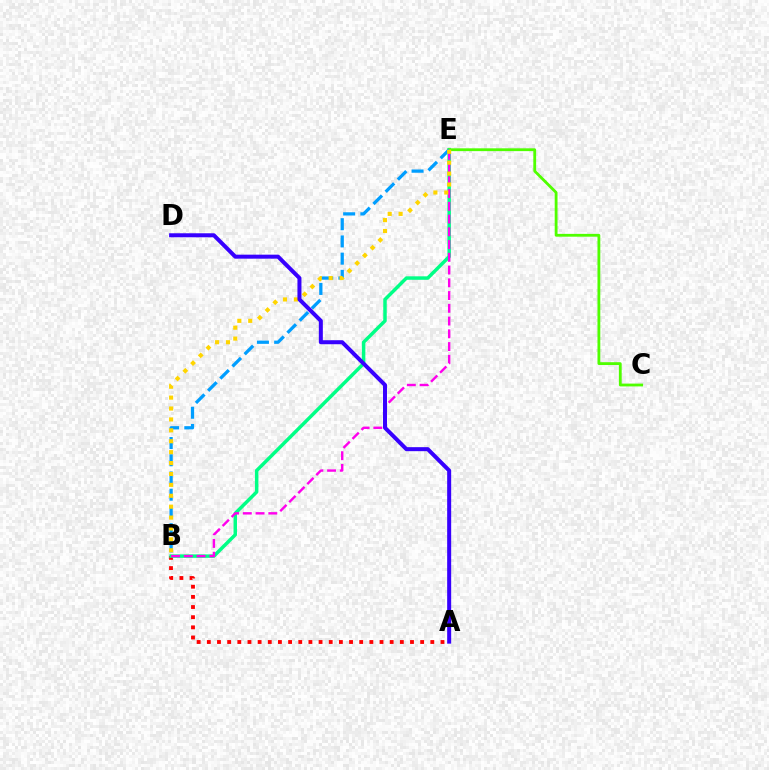{('A', 'B'): [{'color': '#ff0000', 'line_style': 'dotted', 'thickness': 2.76}], ('B', 'E'): [{'color': '#00ff86', 'line_style': 'solid', 'thickness': 2.5}, {'color': '#ff00ed', 'line_style': 'dashed', 'thickness': 1.73}, {'color': '#009eff', 'line_style': 'dashed', 'thickness': 2.34}, {'color': '#ffd500', 'line_style': 'dotted', 'thickness': 2.96}], ('C', 'E'): [{'color': '#4fff00', 'line_style': 'solid', 'thickness': 2.03}], ('A', 'D'): [{'color': '#3700ff', 'line_style': 'solid', 'thickness': 2.88}]}